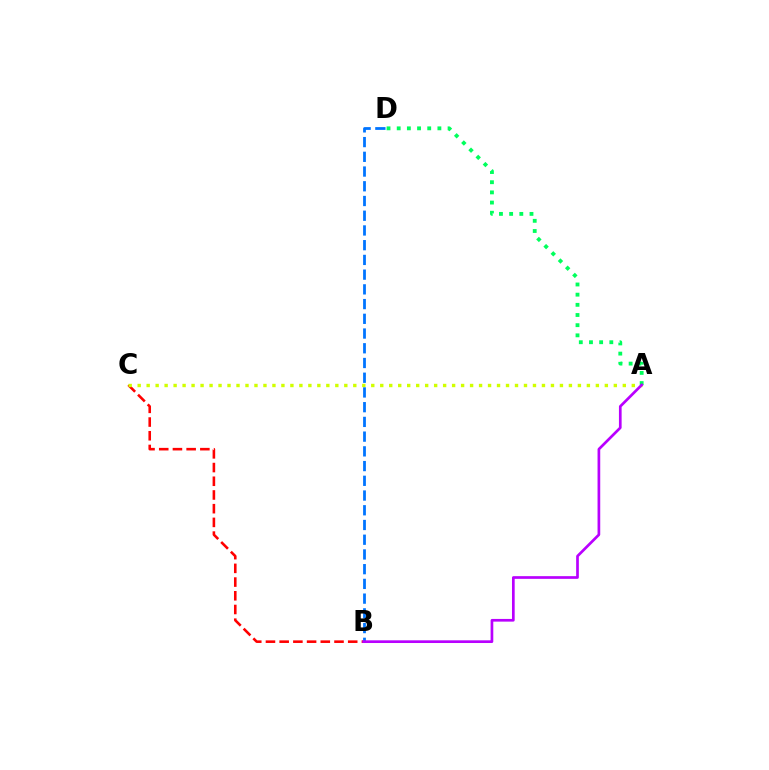{('B', 'C'): [{'color': '#ff0000', 'line_style': 'dashed', 'thickness': 1.86}], ('A', 'C'): [{'color': '#d1ff00', 'line_style': 'dotted', 'thickness': 2.44}], ('B', 'D'): [{'color': '#0074ff', 'line_style': 'dashed', 'thickness': 2.0}], ('A', 'D'): [{'color': '#00ff5c', 'line_style': 'dotted', 'thickness': 2.76}], ('A', 'B'): [{'color': '#b900ff', 'line_style': 'solid', 'thickness': 1.94}]}